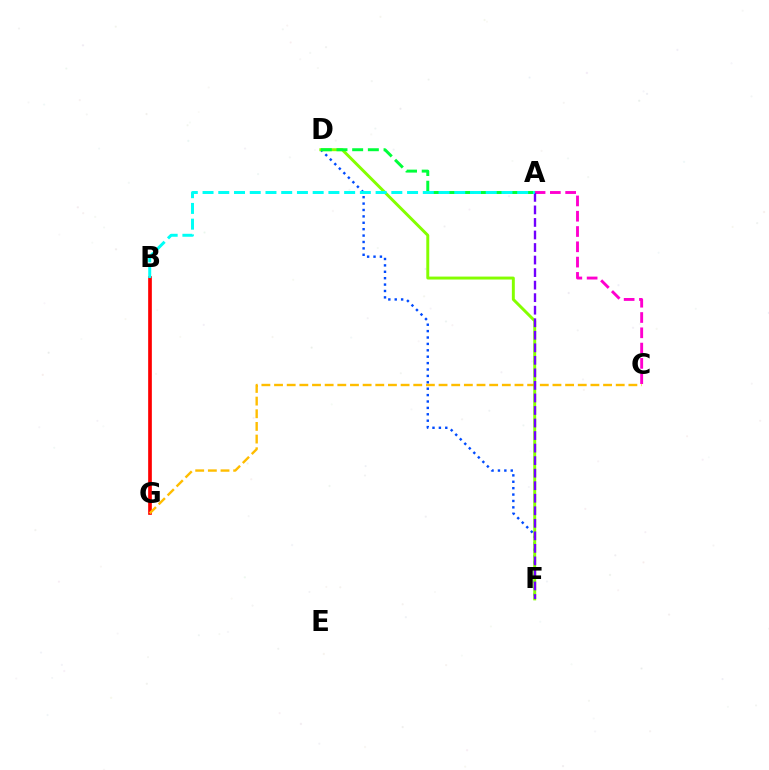{('B', 'G'): [{'color': '#ff0000', 'line_style': 'solid', 'thickness': 2.65}], ('A', 'C'): [{'color': '#ff00cf', 'line_style': 'dashed', 'thickness': 2.08}], ('D', 'F'): [{'color': '#004bff', 'line_style': 'dotted', 'thickness': 1.74}, {'color': '#84ff00', 'line_style': 'solid', 'thickness': 2.12}], ('C', 'G'): [{'color': '#ffbd00', 'line_style': 'dashed', 'thickness': 1.72}], ('A', 'D'): [{'color': '#00ff39', 'line_style': 'dashed', 'thickness': 2.13}], ('A', 'F'): [{'color': '#7200ff', 'line_style': 'dashed', 'thickness': 1.7}], ('A', 'B'): [{'color': '#00fff6', 'line_style': 'dashed', 'thickness': 2.14}]}